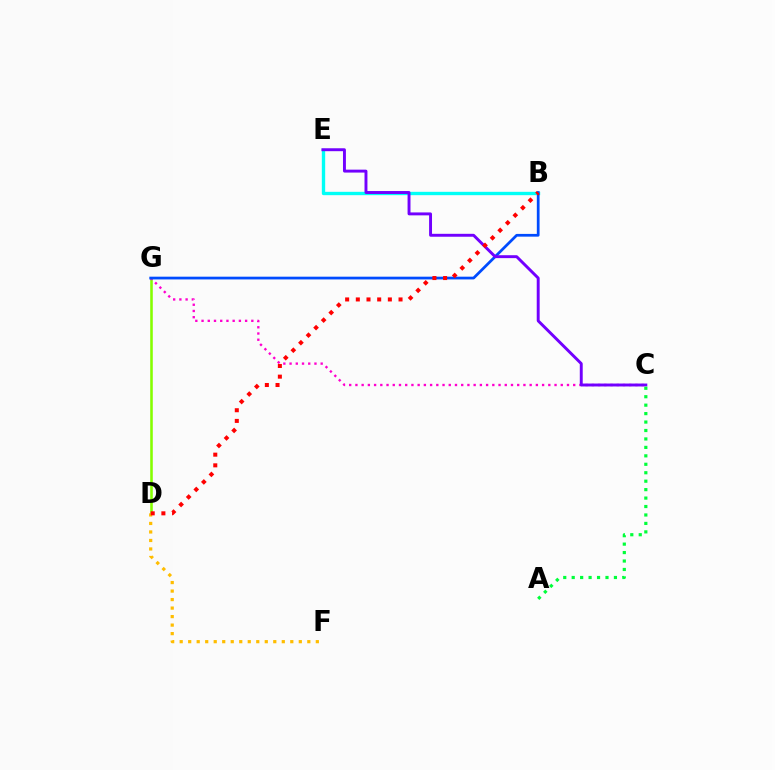{('B', 'E'): [{'color': '#00fff6', 'line_style': 'solid', 'thickness': 2.42}], ('D', 'G'): [{'color': '#84ff00', 'line_style': 'solid', 'thickness': 1.85}], ('C', 'G'): [{'color': '#ff00cf', 'line_style': 'dotted', 'thickness': 1.69}], ('D', 'F'): [{'color': '#ffbd00', 'line_style': 'dotted', 'thickness': 2.31}], ('B', 'G'): [{'color': '#004bff', 'line_style': 'solid', 'thickness': 1.97}], ('C', 'E'): [{'color': '#7200ff', 'line_style': 'solid', 'thickness': 2.1}], ('A', 'C'): [{'color': '#00ff39', 'line_style': 'dotted', 'thickness': 2.3}], ('B', 'D'): [{'color': '#ff0000', 'line_style': 'dotted', 'thickness': 2.9}]}